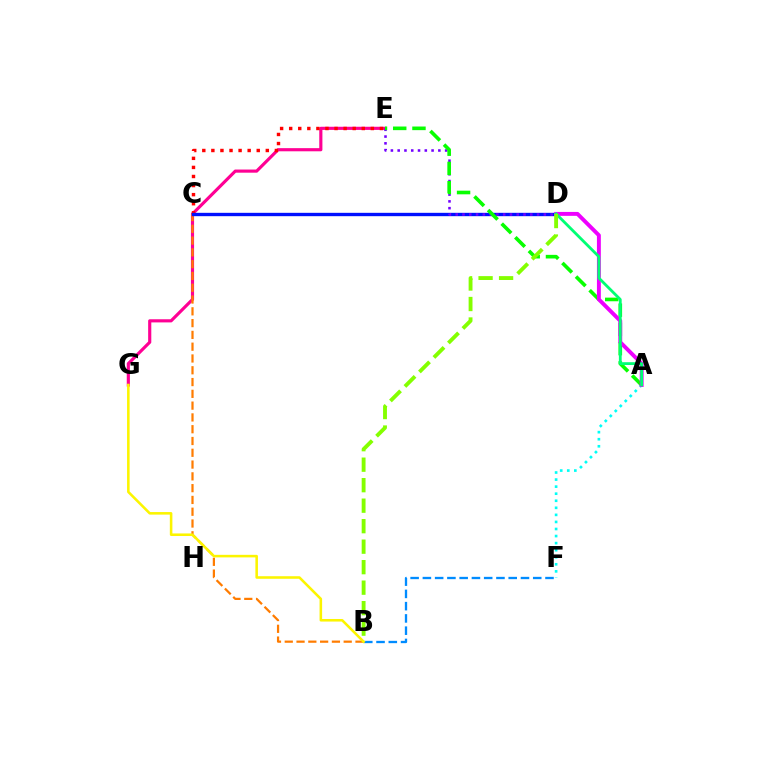{('A', 'F'): [{'color': '#00fff6', 'line_style': 'dotted', 'thickness': 1.92}], ('B', 'F'): [{'color': '#008cff', 'line_style': 'dashed', 'thickness': 1.67}], ('E', 'G'): [{'color': '#ff0094', 'line_style': 'solid', 'thickness': 2.27}], ('B', 'C'): [{'color': '#ff7c00', 'line_style': 'dashed', 'thickness': 1.6}], ('C', 'E'): [{'color': '#ff0000', 'line_style': 'dotted', 'thickness': 2.47}], ('C', 'D'): [{'color': '#0010ff', 'line_style': 'solid', 'thickness': 2.41}], ('D', 'E'): [{'color': '#7200ff', 'line_style': 'dotted', 'thickness': 1.84}], ('A', 'E'): [{'color': '#08ff00', 'line_style': 'dashed', 'thickness': 2.61}], ('B', 'G'): [{'color': '#fcf500', 'line_style': 'solid', 'thickness': 1.84}], ('A', 'D'): [{'color': '#ee00ff', 'line_style': 'solid', 'thickness': 2.82}, {'color': '#00ff74', 'line_style': 'solid', 'thickness': 2.02}], ('B', 'D'): [{'color': '#84ff00', 'line_style': 'dashed', 'thickness': 2.78}]}